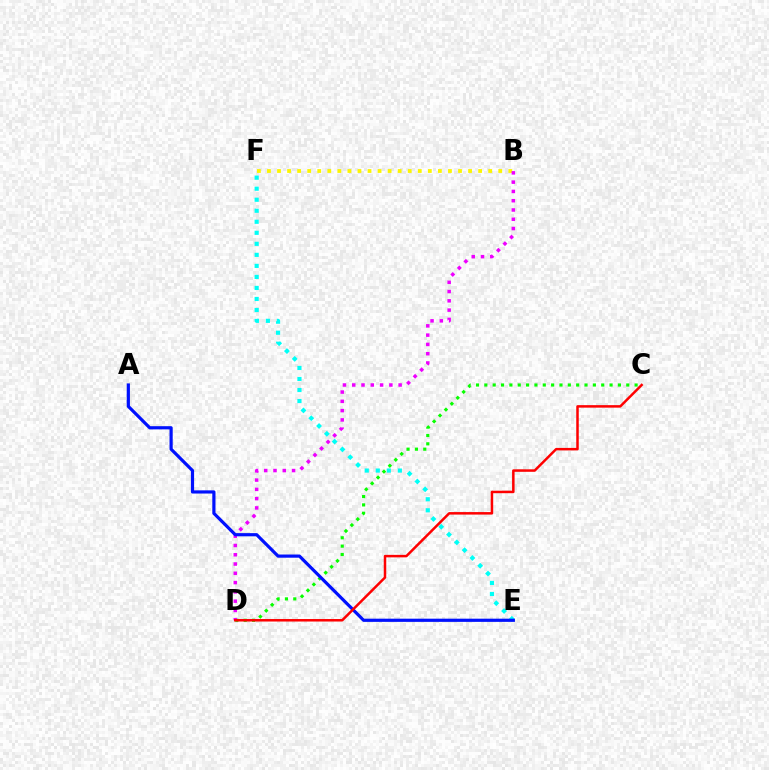{('B', 'F'): [{'color': '#fcf500', 'line_style': 'dotted', 'thickness': 2.73}], ('E', 'F'): [{'color': '#00fff6', 'line_style': 'dotted', 'thickness': 3.0}], ('C', 'D'): [{'color': '#08ff00', 'line_style': 'dotted', 'thickness': 2.27}, {'color': '#ff0000', 'line_style': 'solid', 'thickness': 1.8}], ('B', 'D'): [{'color': '#ee00ff', 'line_style': 'dotted', 'thickness': 2.52}], ('A', 'E'): [{'color': '#0010ff', 'line_style': 'solid', 'thickness': 2.29}]}